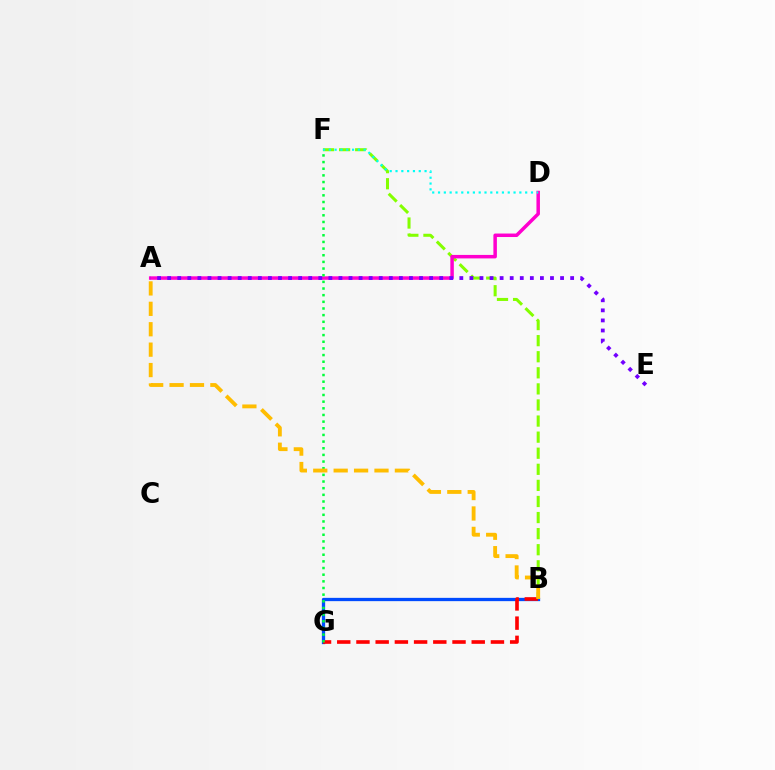{('B', 'G'): [{'color': '#004bff', 'line_style': 'solid', 'thickness': 2.37}, {'color': '#ff0000', 'line_style': 'dashed', 'thickness': 2.61}], ('B', 'F'): [{'color': '#84ff00', 'line_style': 'dashed', 'thickness': 2.18}], ('A', 'D'): [{'color': '#ff00cf', 'line_style': 'solid', 'thickness': 2.52}], ('D', 'F'): [{'color': '#00fff6', 'line_style': 'dotted', 'thickness': 1.58}], ('A', 'E'): [{'color': '#7200ff', 'line_style': 'dotted', 'thickness': 2.74}], ('F', 'G'): [{'color': '#00ff39', 'line_style': 'dotted', 'thickness': 1.81}], ('A', 'B'): [{'color': '#ffbd00', 'line_style': 'dashed', 'thickness': 2.77}]}